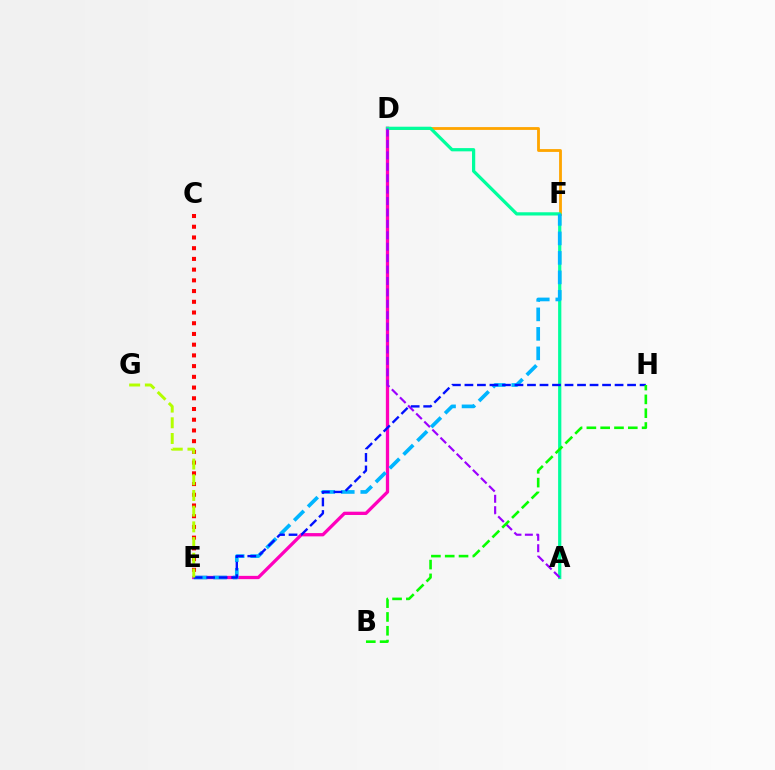{('D', 'E'): [{'color': '#ff00bd', 'line_style': 'solid', 'thickness': 2.37}], ('D', 'F'): [{'color': '#ffa500', 'line_style': 'solid', 'thickness': 2.04}], ('A', 'D'): [{'color': '#00ff9d', 'line_style': 'solid', 'thickness': 2.33}, {'color': '#9b00ff', 'line_style': 'dashed', 'thickness': 1.55}], ('E', 'F'): [{'color': '#00b5ff', 'line_style': 'dashed', 'thickness': 2.65}], ('E', 'H'): [{'color': '#0010ff', 'line_style': 'dashed', 'thickness': 1.7}], ('B', 'H'): [{'color': '#08ff00', 'line_style': 'dashed', 'thickness': 1.88}], ('C', 'E'): [{'color': '#ff0000', 'line_style': 'dotted', 'thickness': 2.91}], ('E', 'G'): [{'color': '#b3ff00', 'line_style': 'dashed', 'thickness': 2.13}]}